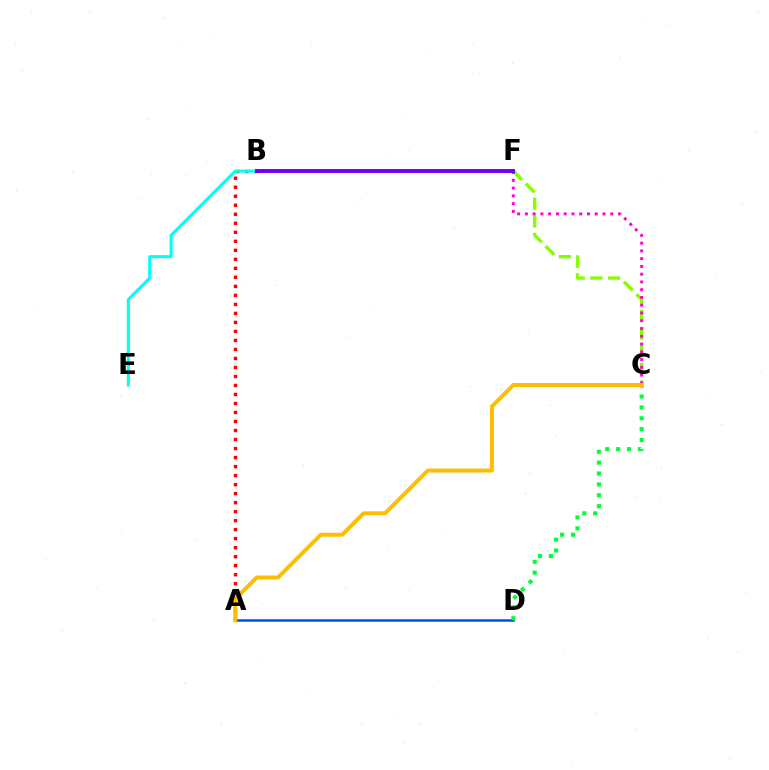{('A', 'B'): [{'color': '#ff0000', 'line_style': 'dotted', 'thickness': 2.45}], ('C', 'F'): [{'color': '#84ff00', 'line_style': 'dashed', 'thickness': 2.4}, {'color': '#ff00cf', 'line_style': 'dotted', 'thickness': 2.11}], ('A', 'D'): [{'color': '#004bff', 'line_style': 'solid', 'thickness': 1.81}], ('B', 'E'): [{'color': '#00fff6', 'line_style': 'solid', 'thickness': 2.19}], ('C', 'D'): [{'color': '#00ff39', 'line_style': 'dotted', 'thickness': 2.96}], ('B', 'F'): [{'color': '#7200ff', 'line_style': 'solid', 'thickness': 2.86}], ('A', 'C'): [{'color': '#ffbd00', 'line_style': 'solid', 'thickness': 2.86}]}